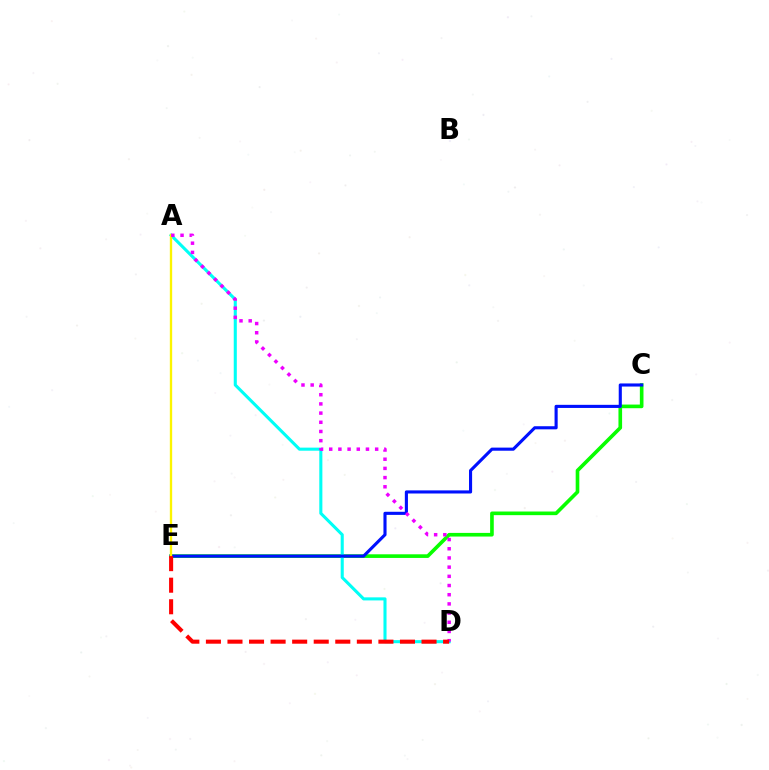{('C', 'E'): [{'color': '#08ff00', 'line_style': 'solid', 'thickness': 2.62}, {'color': '#0010ff', 'line_style': 'solid', 'thickness': 2.24}], ('A', 'D'): [{'color': '#00fff6', 'line_style': 'solid', 'thickness': 2.22}, {'color': '#ee00ff', 'line_style': 'dotted', 'thickness': 2.5}], ('A', 'E'): [{'color': '#fcf500', 'line_style': 'solid', 'thickness': 1.68}], ('D', 'E'): [{'color': '#ff0000', 'line_style': 'dashed', 'thickness': 2.93}]}